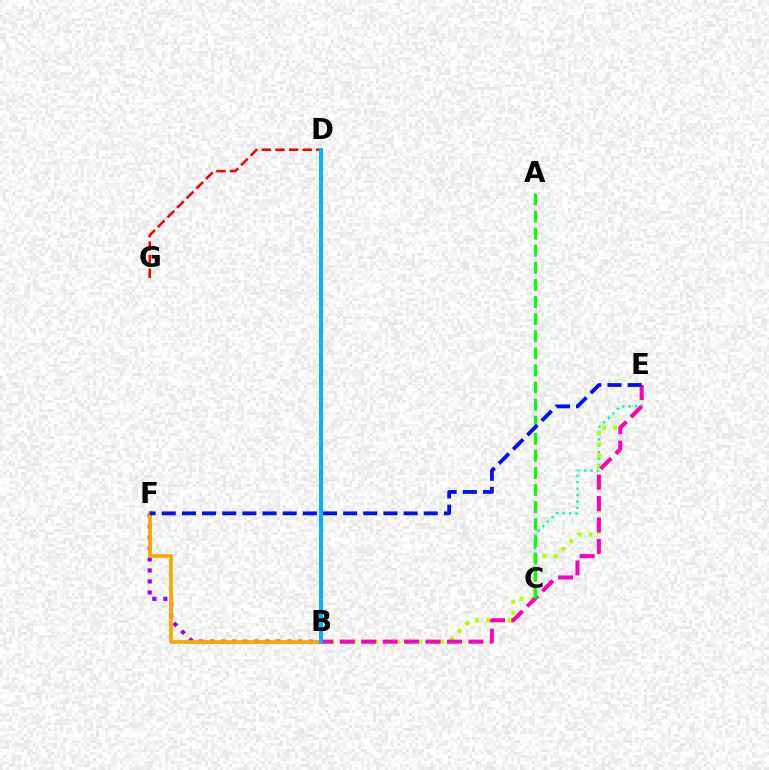{('D', 'G'): [{'color': '#ff0000', 'line_style': 'dashed', 'thickness': 1.85}], ('B', 'F'): [{'color': '#9b00ff', 'line_style': 'dotted', 'thickness': 2.99}, {'color': '#ffa500', 'line_style': 'solid', 'thickness': 2.7}], ('C', 'E'): [{'color': '#00ff9d', 'line_style': 'dotted', 'thickness': 1.74}], ('B', 'E'): [{'color': '#b3ff00', 'line_style': 'dotted', 'thickness': 2.98}, {'color': '#ff00bd', 'line_style': 'dashed', 'thickness': 2.91}], ('A', 'C'): [{'color': '#08ff00', 'line_style': 'dashed', 'thickness': 2.32}], ('B', 'D'): [{'color': '#00b5ff', 'line_style': 'solid', 'thickness': 2.86}], ('E', 'F'): [{'color': '#0010ff', 'line_style': 'dashed', 'thickness': 2.74}]}